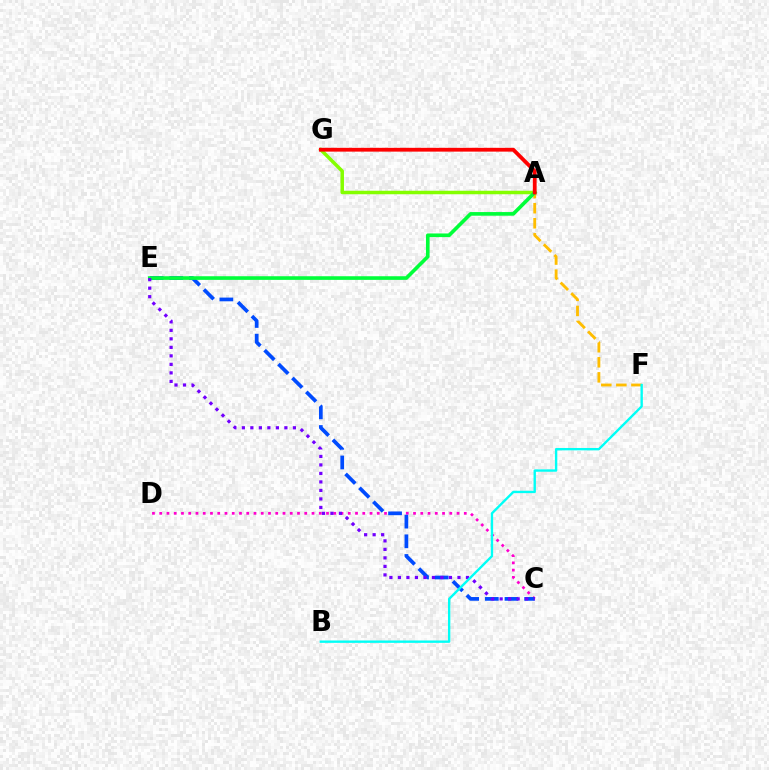{('A', 'G'): [{'color': '#84ff00', 'line_style': 'solid', 'thickness': 2.52}, {'color': '#ff0000', 'line_style': 'solid', 'thickness': 2.74}], ('C', 'D'): [{'color': '#ff00cf', 'line_style': 'dotted', 'thickness': 1.97}], ('A', 'F'): [{'color': '#ffbd00', 'line_style': 'dashed', 'thickness': 2.05}], ('C', 'E'): [{'color': '#004bff', 'line_style': 'dashed', 'thickness': 2.67}, {'color': '#7200ff', 'line_style': 'dotted', 'thickness': 2.31}], ('A', 'E'): [{'color': '#00ff39', 'line_style': 'solid', 'thickness': 2.62}], ('B', 'F'): [{'color': '#00fff6', 'line_style': 'solid', 'thickness': 1.71}]}